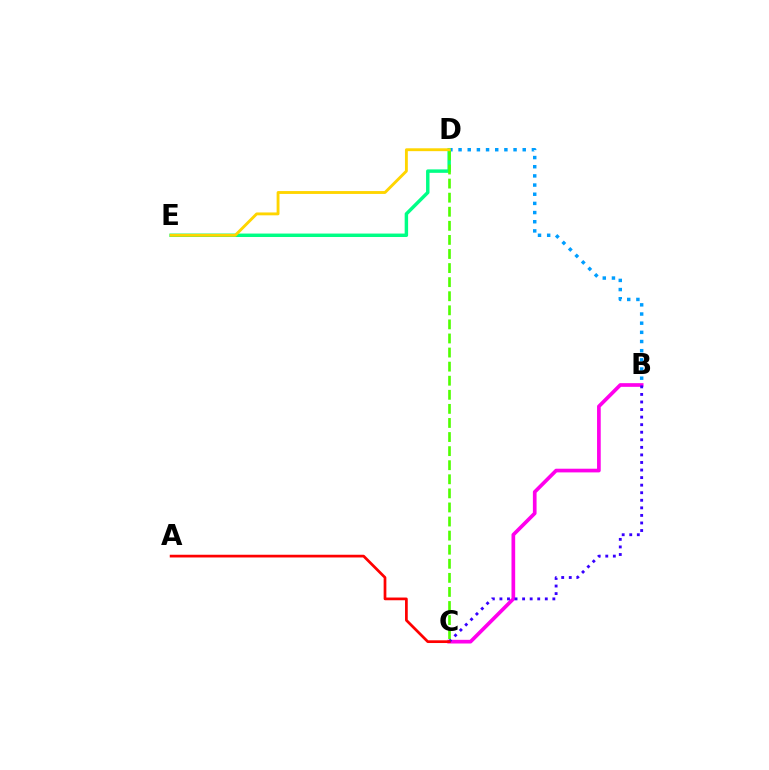{('B', 'D'): [{'color': '#009eff', 'line_style': 'dotted', 'thickness': 2.49}], ('B', 'C'): [{'color': '#ff00ed', 'line_style': 'solid', 'thickness': 2.65}, {'color': '#3700ff', 'line_style': 'dotted', 'thickness': 2.05}], ('D', 'E'): [{'color': '#00ff86', 'line_style': 'solid', 'thickness': 2.48}, {'color': '#ffd500', 'line_style': 'solid', 'thickness': 2.07}], ('A', 'C'): [{'color': '#ff0000', 'line_style': 'solid', 'thickness': 1.96}], ('C', 'D'): [{'color': '#4fff00', 'line_style': 'dashed', 'thickness': 1.91}]}